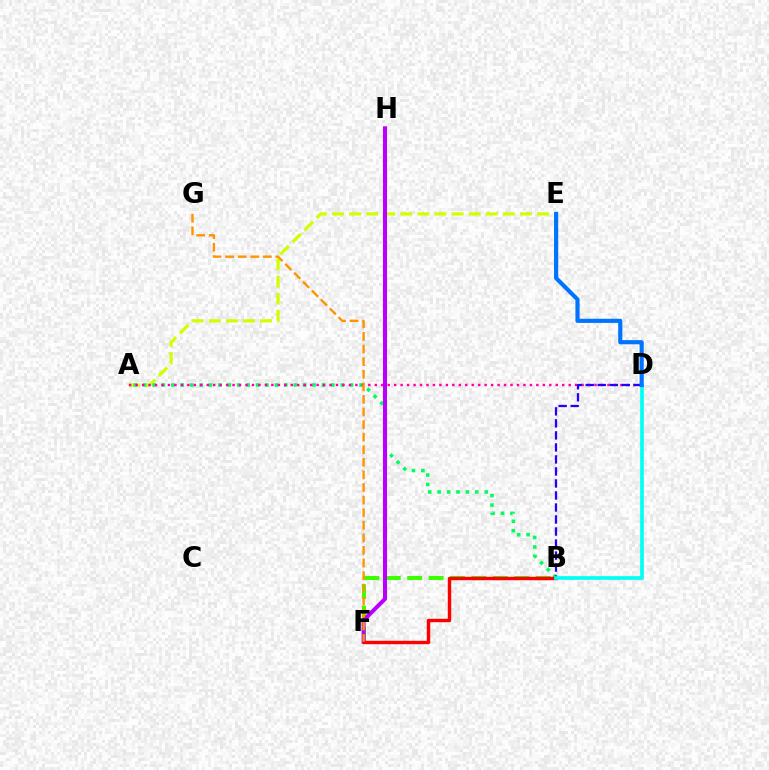{('A', 'E'): [{'color': '#d1ff00', 'line_style': 'dashed', 'thickness': 2.32}], ('A', 'B'): [{'color': '#00ff5c', 'line_style': 'dotted', 'thickness': 2.56}], ('A', 'D'): [{'color': '#ff00ac', 'line_style': 'dotted', 'thickness': 1.76}], ('B', 'F'): [{'color': '#3dff00', 'line_style': 'dashed', 'thickness': 2.91}, {'color': '#ff0000', 'line_style': 'solid', 'thickness': 2.46}], ('F', 'H'): [{'color': '#b900ff', 'line_style': 'solid', 'thickness': 2.9}], ('F', 'G'): [{'color': '#ff9400', 'line_style': 'dashed', 'thickness': 1.71}], ('B', 'D'): [{'color': '#2500ff', 'line_style': 'dashed', 'thickness': 1.63}, {'color': '#00fff6', 'line_style': 'solid', 'thickness': 2.64}], ('D', 'E'): [{'color': '#0074ff', 'line_style': 'solid', 'thickness': 2.99}]}